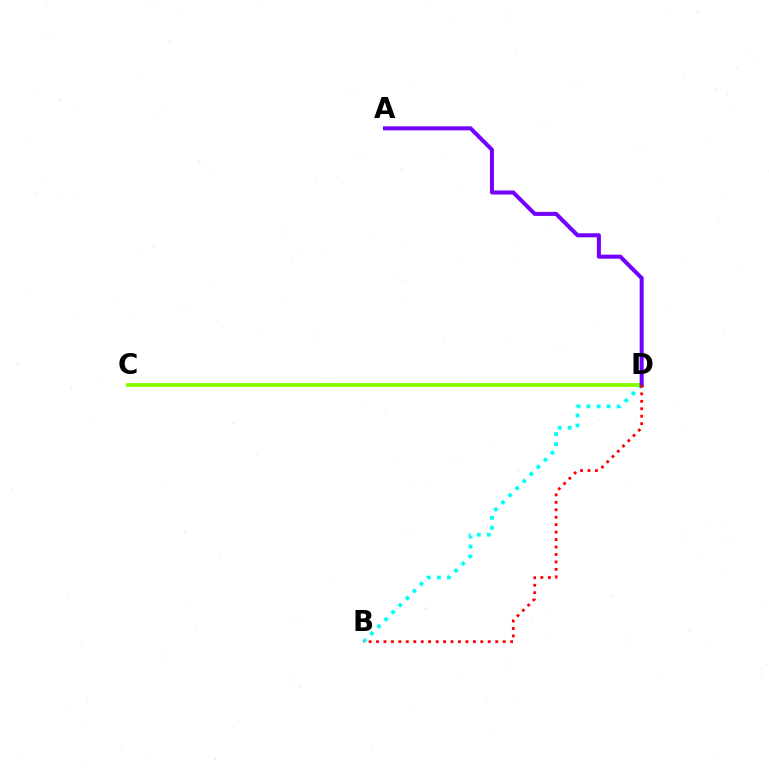{('B', 'D'): [{'color': '#00fff6', 'line_style': 'dotted', 'thickness': 2.72}, {'color': '#ff0000', 'line_style': 'dotted', 'thickness': 2.02}], ('C', 'D'): [{'color': '#84ff00', 'line_style': 'solid', 'thickness': 2.74}], ('A', 'D'): [{'color': '#7200ff', 'line_style': 'solid', 'thickness': 2.9}]}